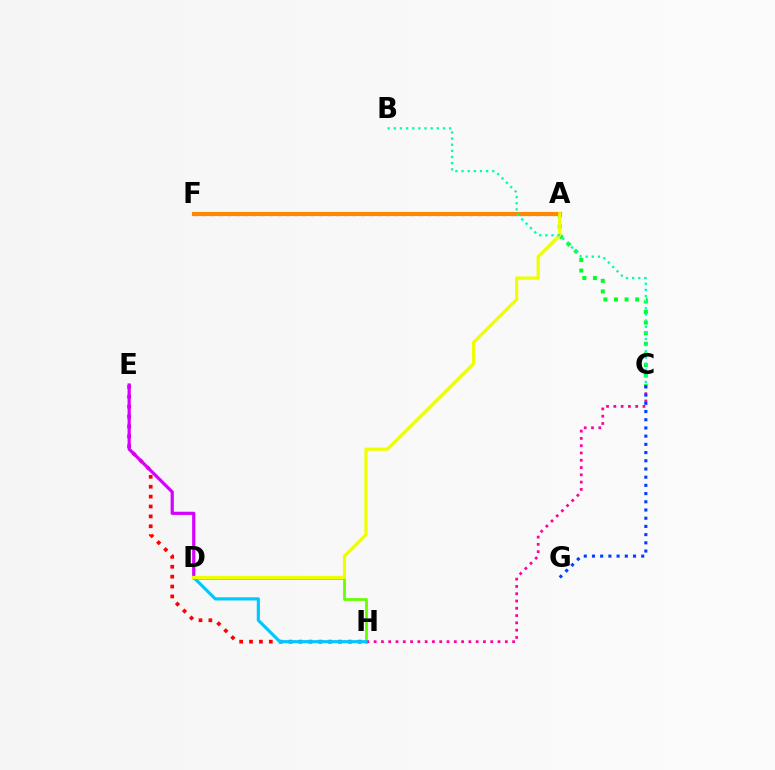{('E', 'H'): [{'color': '#ff0000', 'line_style': 'dotted', 'thickness': 2.69}], ('A', 'C'): [{'color': '#00ff27', 'line_style': 'dotted', 'thickness': 2.88}], ('A', 'F'): [{'color': '#4f00ff', 'line_style': 'dotted', 'thickness': 2.26}, {'color': '#ff8800', 'line_style': 'solid', 'thickness': 2.98}], ('D', 'H'): [{'color': '#66ff00', 'line_style': 'solid', 'thickness': 2.0}, {'color': '#00c7ff', 'line_style': 'solid', 'thickness': 2.25}], ('D', 'E'): [{'color': '#d600ff', 'line_style': 'solid', 'thickness': 2.3}], ('C', 'H'): [{'color': '#ff00a0', 'line_style': 'dotted', 'thickness': 1.98}], ('C', 'G'): [{'color': '#003fff', 'line_style': 'dotted', 'thickness': 2.23}], ('A', 'D'): [{'color': '#eeff00', 'line_style': 'solid', 'thickness': 2.31}], ('B', 'C'): [{'color': '#00ffaf', 'line_style': 'dotted', 'thickness': 1.67}]}